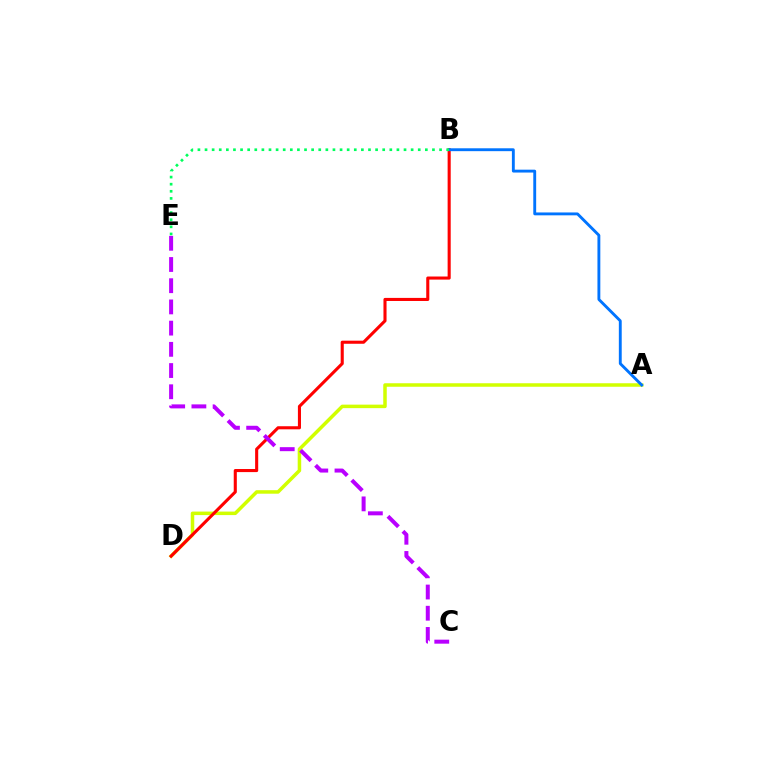{('A', 'D'): [{'color': '#d1ff00', 'line_style': 'solid', 'thickness': 2.53}], ('B', 'D'): [{'color': '#ff0000', 'line_style': 'solid', 'thickness': 2.22}], ('A', 'B'): [{'color': '#0074ff', 'line_style': 'solid', 'thickness': 2.07}], ('B', 'E'): [{'color': '#00ff5c', 'line_style': 'dotted', 'thickness': 1.93}], ('C', 'E'): [{'color': '#b900ff', 'line_style': 'dashed', 'thickness': 2.88}]}